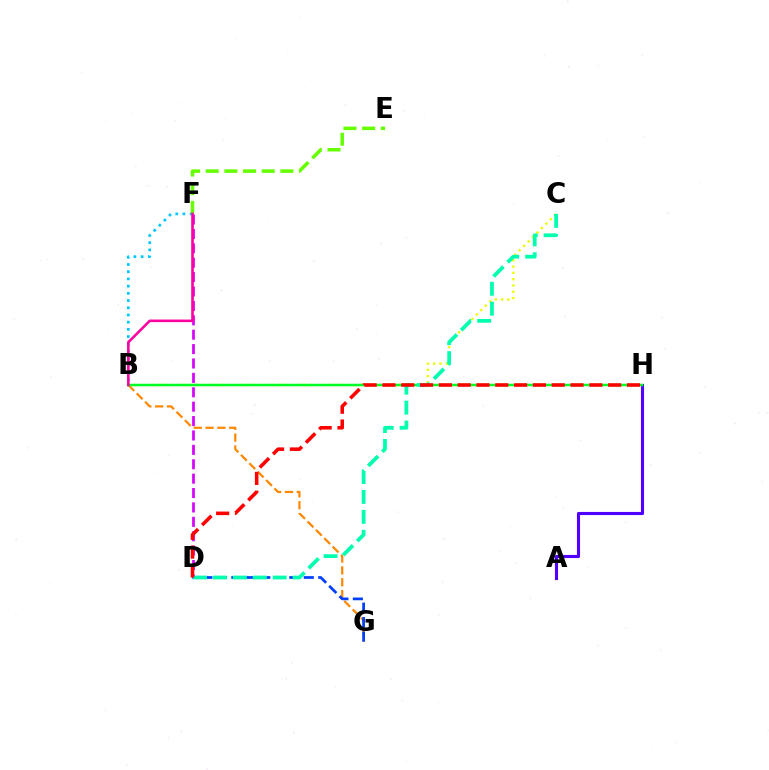{('B', 'F'): [{'color': '#00c7ff', 'line_style': 'dotted', 'thickness': 1.96}, {'color': '#ff00a0', 'line_style': 'solid', 'thickness': 1.86}], ('B', 'C'): [{'color': '#eeff00', 'line_style': 'dotted', 'thickness': 1.71}], ('D', 'F'): [{'color': '#d600ff', 'line_style': 'dashed', 'thickness': 1.96}], ('B', 'G'): [{'color': '#ff8800', 'line_style': 'dashed', 'thickness': 1.61}], ('D', 'G'): [{'color': '#003fff', 'line_style': 'dashed', 'thickness': 1.97}], ('A', 'H'): [{'color': '#4f00ff', 'line_style': 'solid', 'thickness': 2.24}], ('B', 'H'): [{'color': '#00ff27', 'line_style': 'solid', 'thickness': 1.8}], ('C', 'D'): [{'color': '#00ffaf', 'line_style': 'dashed', 'thickness': 2.71}], ('E', 'F'): [{'color': '#66ff00', 'line_style': 'dashed', 'thickness': 2.54}], ('D', 'H'): [{'color': '#ff0000', 'line_style': 'dashed', 'thickness': 2.56}]}